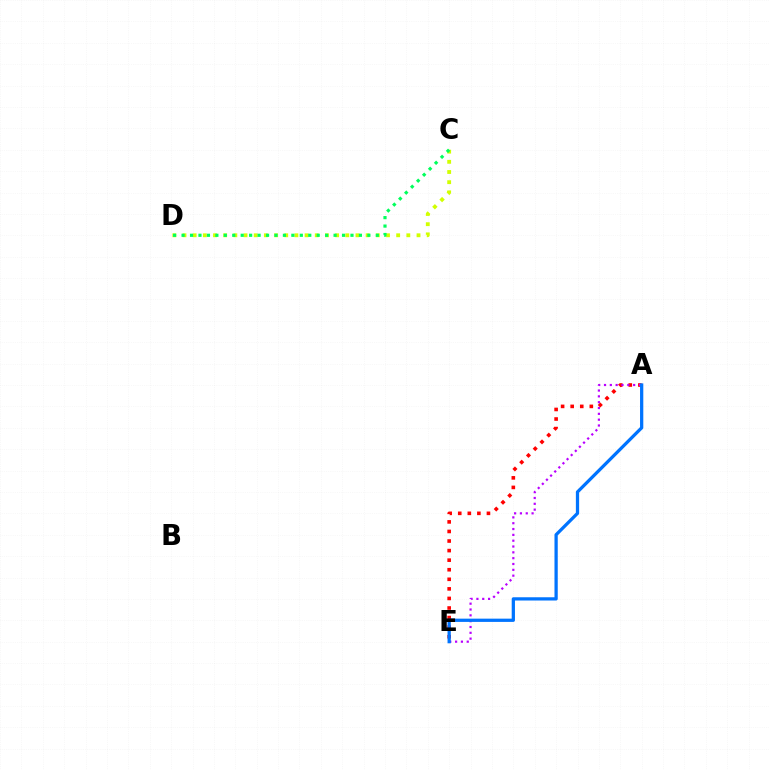{('A', 'E'): [{'color': '#ff0000', 'line_style': 'dotted', 'thickness': 2.6}, {'color': '#b900ff', 'line_style': 'dotted', 'thickness': 1.58}, {'color': '#0074ff', 'line_style': 'solid', 'thickness': 2.35}], ('C', 'D'): [{'color': '#d1ff00', 'line_style': 'dotted', 'thickness': 2.76}, {'color': '#00ff5c', 'line_style': 'dotted', 'thickness': 2.29}]}